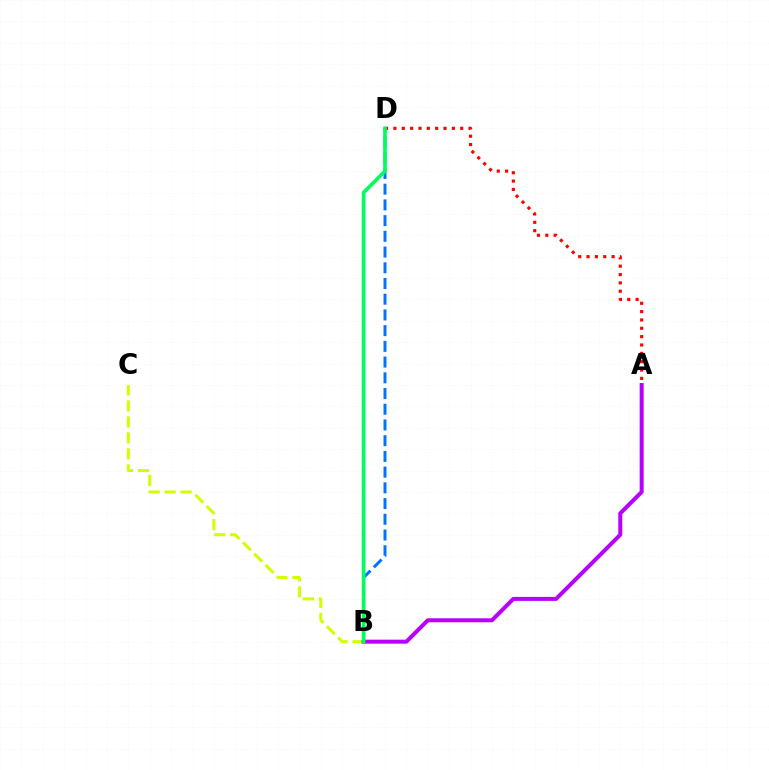{('A', 'D'): [{'color': '#ff0000', 'line_style': 'dotted', 'thickness': 2.27}], ('B', 'C'): [{'color': '#d1ff00', 'line_style': 'dashed', 'thickness': 2.17}], ('A', 'B'): [{'color': '#b900ff', 'line_style': 'solid', 'thickness': 2.89}], ('B', 'D'): [{'color': '#0074ff', 'line_style': 'dashed', 'thickness': 2.14}, {'color': '#00ff5c', 'line_style': 'solid', 'thickness': 2.62}]}